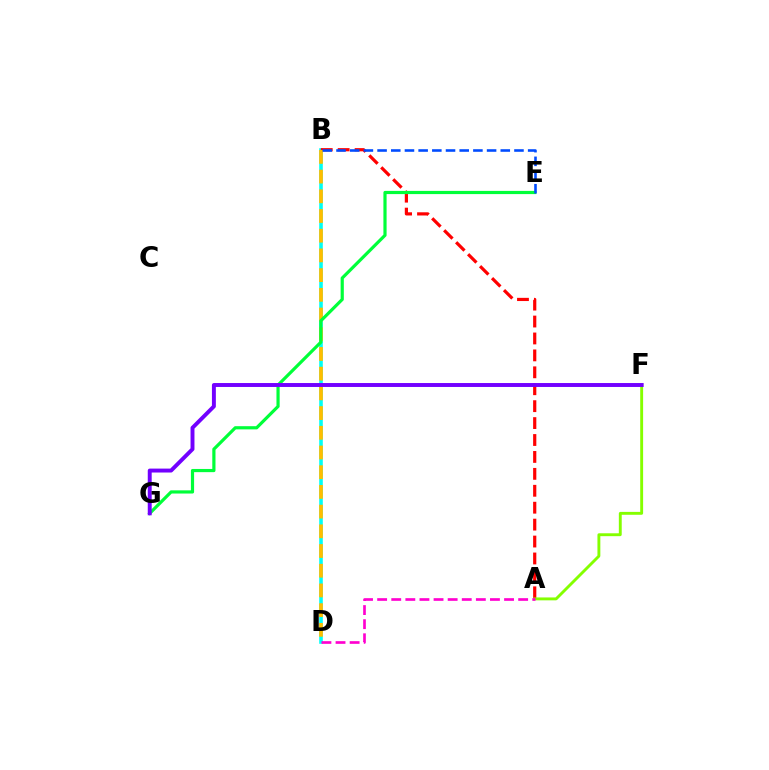{('B', 'D'): [{'color': '#00fff6', 'line_style': 'solid', 'thickness': 2.59}, {'color': '#ffbd00', 'line_style': 'dashed', 'thickness': 2.68}], ('A', 'B'): [{'color': '#ff0000', 'line_style': 'dashed', 'thickness': 2.3}], ('A', 'F'): [{'color': '#84ff00', 'line_style': 'solid', 'thickness': 2.08}], ('E', 'G'): [{'color': '#00ff39', 'line_style': 'solid', 'thickness': 2.3}], ('A', 'D'): [{'color': '#ff00cf', 'line_style': 'dashed', 'thickness': 1.92}], ('B', 'E'): [{'color': '#004bff', 'line_style': 'dashed', 'thickness': 1.86}], ('F', 'G'): [{'color': '#7200ff', 'line_style': 'solid', 'thickness': 2.83}]}